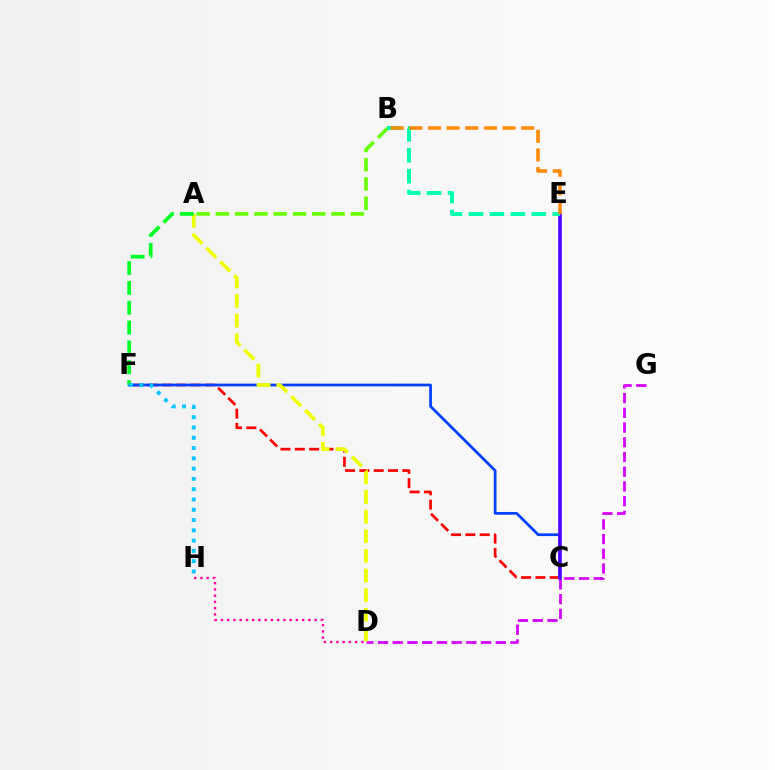{('C', 'F'): [{'color': '#ff0000', 'line_style': 'dashed', 'thickness': 1.95}, {'color': '#003fff', 'line_style': 'solid', 'thickness': 1.96}], ('A', 'B'): [{'color': '#66ff00', 'line_style': 'dashed', 'thickness': 2.62}], ('D', 'G'): [{'color': '#d600ff', 'line_style': 'dashed', 'thickness': 2.0}], ('A', 'D'): [{'color': '#eeff00', 'line_style': 'dashed', 'thickness': 2.67}], ('C', 'E'): [{'color': '#4f00ff', 'line_style': 'solid', 'thickness': 2.59}], ('B', 'E'): [{'color': '#00ffaf', 'line_style': 'dashed', 'thickness': 2.85}, {'color': '#ff8800', 'line_style': 'dashed', 'thickness': 2.53}], ('A', 'F'): [{'color': '#00ff27', 'line_style': 'dashed', 'thickness': 2.7}], ('F', 'H'): [{'color': '#00c7ff', 'line_style': 'dotted', 'thickness': 2.79}], ('D', 'H'): [{'color': '#ff00a0', 'line_style': 'dotted', 'thickness': 1.7}]}